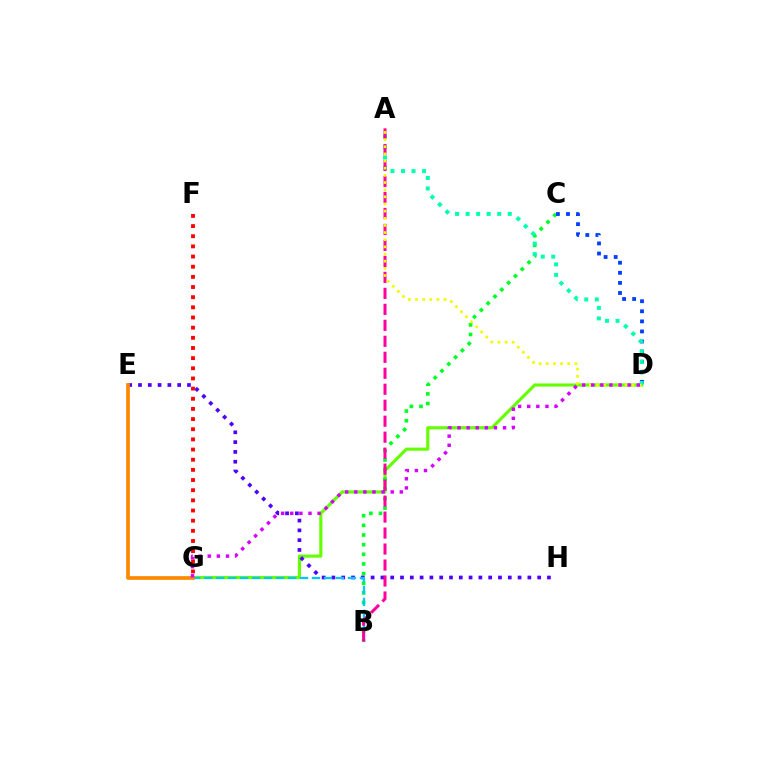{('D', 'G'): [{'color': '#66ff00', 'line_style': 'solid', 'thickness': 2.26}, {'color': '#d600ff', 'line_style': 'dotted', 'thickness': 2.48}], ('B', 'C'): [{'color': '#00ff27', 'line_style': 'dotted', 'thickness': 2.62}], ('E', 'H'): [{'color': '#4f00ff', 'line_style': 'dotted', 'thickness': 2.66}], ('C', 'D'): [{'color': '#003fff', 'line_style': 'dotted', 'thickness': 2.74}], ('F', 'G'): [{'color': '#ff0000', 'line_style': 'dotted', 'thickness': 2.76}], ('A', 'D'): [{'color': '#00ffaf', 'line_style': 'dotted', 'thickness': 2.86}, {'color': '#eeff00', 'line_style': 'dotted', 'thickness': 1.94}], ('B', 'G'): [{'color': '#00c7ff', 'line_style': 'dashed', 'thickness': 1.63}], ('A', 'B'): [{'color': '#ff00a0', 'line_style': 'dashed', 'thickness': 2.17}], ('E', 'G'): [{'color': '#ff8800', 'line_style': 'solid', 'thickness': 2.67}]}